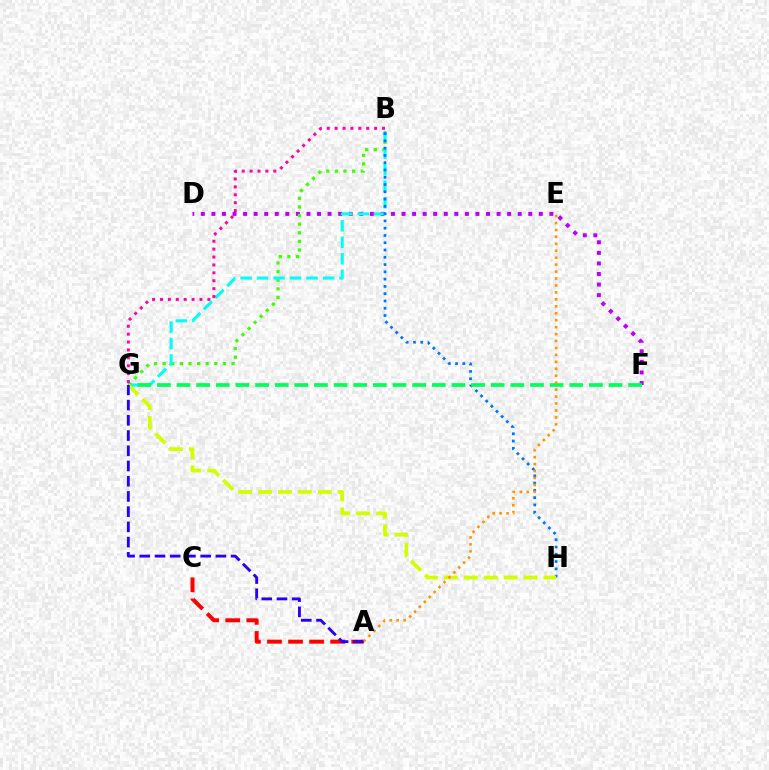{('D', 'F'): [{'color': '#b900ff', 'line_style': 'dotted', 'thickness': 2.87}], ('B', 'G'): [{'color': '#3dff00', 'line_style': 'dotted', 'thickness': 2.34}, {'color': '#00fff6', 'line_style': 'dashed', 'thickness': 2.24}, {'color': '#ff00ac', 'line_style': 'dotted', 'thickness': 2.15}], ('B', 'H'): [{'color': '#0074ff', 'line_style': 'dotted', 'thickness': 1.98}], ('F', 'G'): [{'color': '#00ff5c', 'line_style': 'dashed', 'thickness': 2.67}], ('A', 'C'): [{'color': '#ff0000', 'line_style': 'dashed', 'thickness': 2.86}], ('G', 'H'): [{'color': '#d1ff00', 'line_style': 'dashed', 'thickness': 2.71}], ('A', 'E'): [{'color': '#ff9400', 'line_style': 'dotted', 'thickness': 1.89}], ('A', 'G'): [{'color': '#2500ff', 'line_style': 'dashed', 'thickness': 2.07}]}